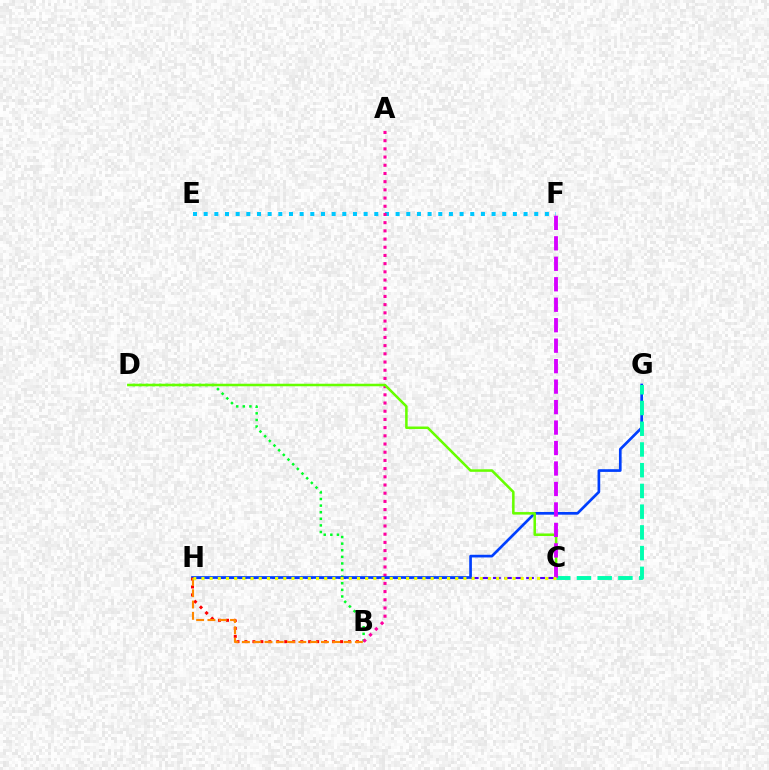{('B', 'D'): [{'color': '#00ff27', 'line_style': 'dotted', 'thickness': 1.79}], ('C', 'H'): [{'color': '#4f00ff', 'line_style': 'dashed', 'thickness': 1.5}, {'color': '#eeff00', 'line_style': 'dotted', 'thickness': 2.22}], ('E', 'F'): [{'color': '#00c7ff', 'line_style': 'dotted', 'thickness': 2.9}], ('A', 'B'): [{'color': '#ff00a0', 'line_style': 'dotted', 'thickness': 2.23}], ('G', 'H'): [{'color': '#003fff', 'line_style': 'solid', 'thickness': 1.93}], ('C', 'D'): [{'color': '#66ff00', 'line_style': 'solid', 'thickness': 1.82}], ('C', 'G'): [{'color': '#00ffaf', 'line_style': 'dashed', 'thickness': 2.82}], ('C', 'F'): [{'color': '#d600ff', 'line_style': 'dashed', 'thickness': 2.78}], ('B', 'H'): [{'color': '#ff0000', 'line_style': 'dotted', 'thickness': 2.16}, {'color': '#ff8800', 'line_style': 'dashed', 'thickness': 1.53}]}